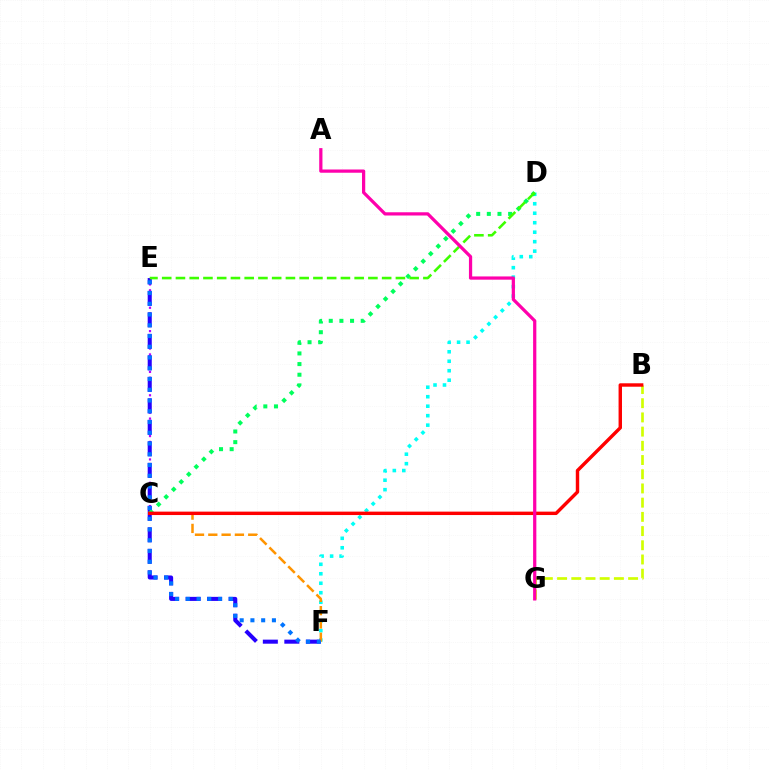{('D', 'F'): [{'color': '#00fff6', 'line_style': 'dotted', 'thickness': 2.57}], ('C', 'E'): [{'color': '#b900ff', 'line_style': 'dotted', 'thickness': 1.58}], ('E', 'F'): [{'color': '#2500ff', 'line_style': 'dashed', 'thickness': 2.92}, {'color': '#0074ff', 'line_style': 'dotted', 'thickness': 2.92}], ('B', 'G'): [{'color': '#d1ff00', 'line_style': 'dashed', 'thickness': 1.93}], ('C', 'D'): [{'color': '#00ff5c', 'line_style': 'dotted', 'thickness': 2.89}], ('C', 'F'): [{'color': '#ff9400', 'line_style': 'dashed', 'thickness': 1.81}], ('B', 'C'): [{'color': '#ff0000', 'line_style': 'solid', 'thickness': 2.46}], ('D', 'E'): [{'color': '#3dff00', 'line_style': 'dashed', 'thickness': 1.87}], ('A', 'G'): [{'color': '#ff00ac', 'line_style': 'solid', 'thickness': 2.33}]}